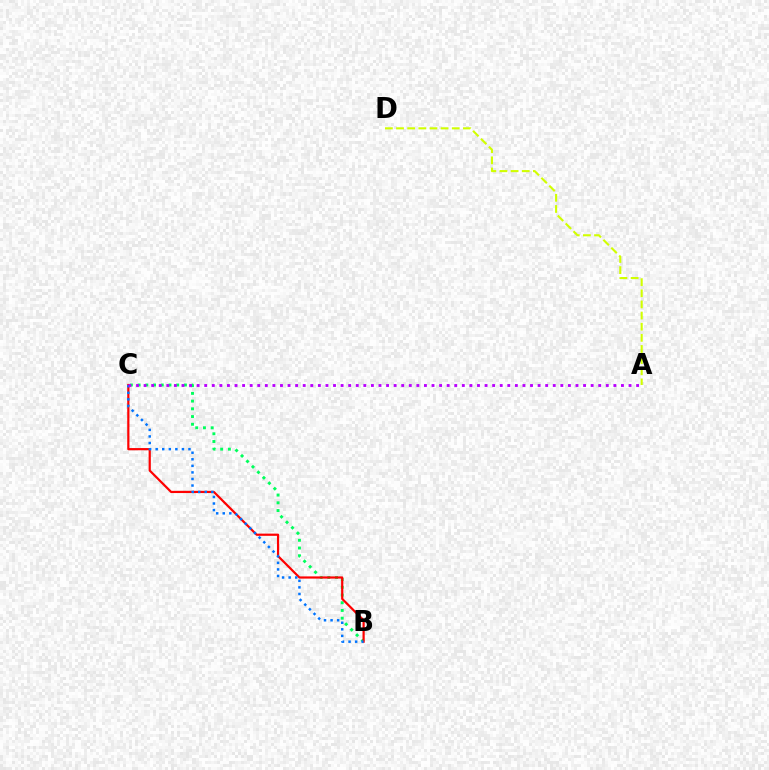{('B', 'C'): [{'color': '#00ff5c', 'line_style': 'dotted', 'thickness': 2.1}, {'color': '#ff0000', 'line_style': 'solid', 'thickness': 1.59}, {'color': '#0074ff', 'line_style': 'dotted', 'thickness': 1.78}], ('A', 'D'): [{'color': '#d1ff00', 'line_style': 'dashed', 'thickness': 1.51}], ('A', 'C'): [{'color': '#b900ff', 'line_style': 'dotted', 'thickness': 2.06}]}